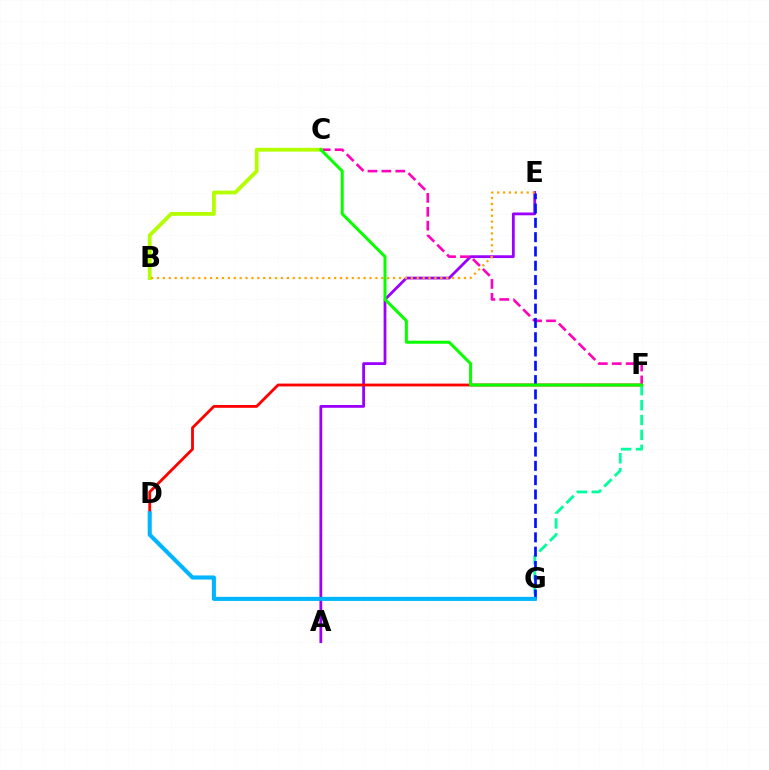{('A', 'E'): [{'color': '#9b00ff', 'line_style': 'solid', 'thickness': 2.01}], ('D', 'F'): [{'color': '#ff0000', 'line_style': 'solid', 'thickness': 2.03}], ('C', 'F'): [{'color': '#ff00bd', 'line_style': 'dashed', 'thickness': 1.89}, {'color': '#08ff00', 'line_style': 'solid', 'thickness': 2.16}], ('B', 'C'): [{'color': '#b3ff00', 'line_style': 'solid', 'thickness': 2.73}], ('F', 'G'): [{'color': '#00ff9d', 'line_style': 'dashed', 'thickness': 2.02}], ('E', 'G'): [{'color': '#0010ff', 'line_style': 'dashed', 'thickness': 1.94}], ('B', 'E'): [{'color': '#ffa500', 'line_style': 'dotted', 'thickness': 1.6}], ('D', 'G'): [{'color': '#00b5ff', 'line_style': 'solid', 'thickness': 2.94}]}